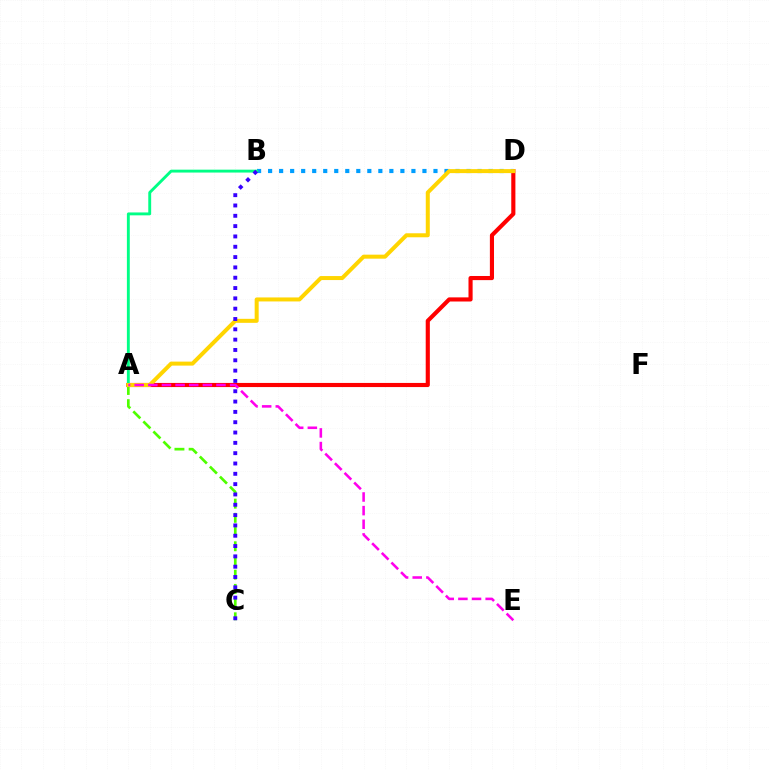{('A', 'D'): [{'color': '#ff0000', 'line_style': 'solid', 'thickness': 2.97}, {'color': '#ffd500', 'line_style': 'solid', 'thickness': 2.88}], ('B', 'D'): [{'color': '#009eff', 'line_style': 'dotted', 'thickness': 3.0}], ('A', 'B'): [{'color': '#00ff86', 'line_style': 'solid', 'thickness': 2.08}], ('A', 'C'): [{'color': '#4fff00', 'line_style': 'dashed', 'thickness': 1.93}], ('A', 'E'): [{'color': '#ff00ed', 'line_style': 'dashed', 'thickness': 1.85}], ('B', 'C'): [{'color': '#3700ff', 'line_style': 'dotted', 'thickness': 2.8}]}